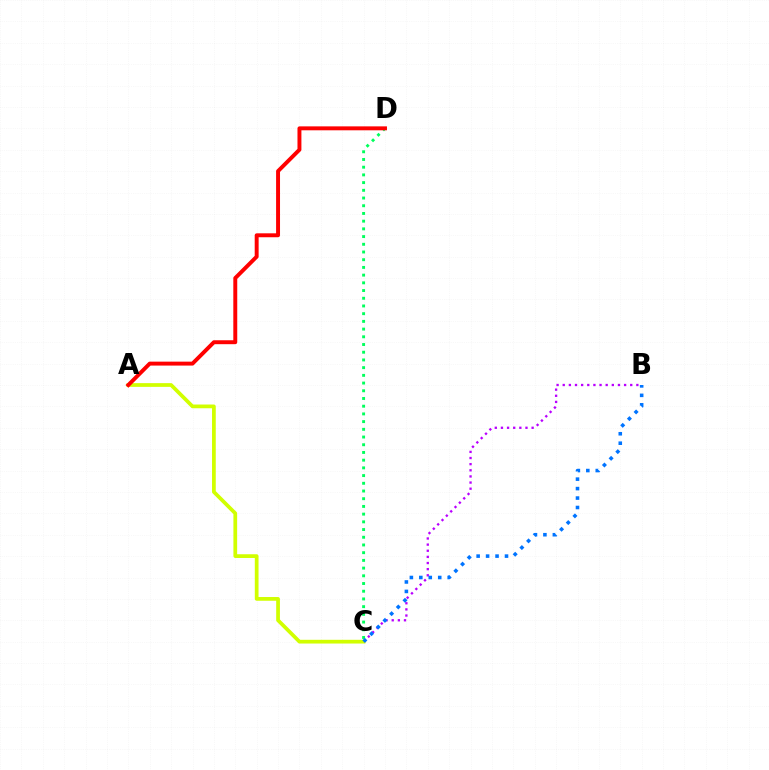{('B', 'C'): [{'color': '#b900ff', 'line_style': 'dotted', 'thickness': 1.67}, {'color': '#0074ff', 'line_style': 'dotted', 'thickness': 2.57}], ('A', 'C'): [{'color': '#d1ff00', 'line_style': 'solid', 'thickness': 2.69}], ('C', 'D'): [{'color': '#00ff5c', 'line_style': 'dotted', 'thickness': 2.09}], ('A', 'D'): [{'color': '#ff0000', 'line_style': 'solid', 'thickness': 2.83}]}